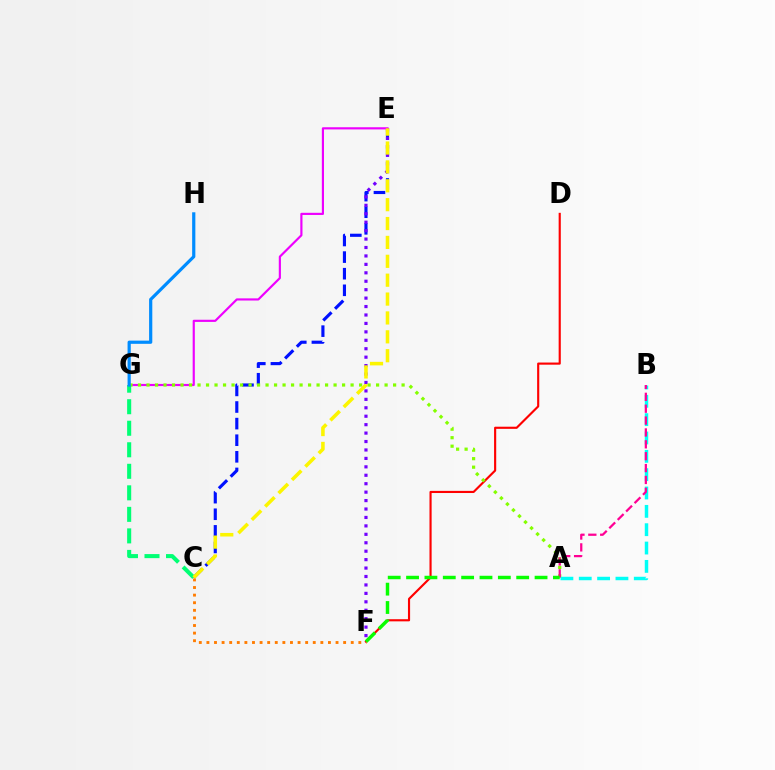{('C', 'E'): [{'color': '#0010ff', 'line_style': 'dashed', 'thickness': 2.26}, {'color': '#fcf500', 'line_style': 'dashed', 'thickness': 2.56}], ('E', 'F'): [{'color': '#7200ff', 'line_style': 'dotted', 'thickness': 2.29}], ('D', 'F'): [{'color': '#ff0000', 'line_style': 'solid', 'thickness': 1.54}], ('E', 'G'): [{'color': '#ee00ff', 'line_style': 'solid', 'thickness': 1.56}], ('A', 'G'): [{'color': '#84ff00', 'line_style': 'dotted', 'thickness': 2.31}], ('C', 'G'): [{'color': '#00ff74', 'line_style': 'dashed', 'thickness': 2.92}], ('C', 'F'): [{'color': '#ff7c00', 'line_style': 'dotted', 'thickness': 2.06}], ('G', 'H'): [{'color': '#008cff', 'line_style': 'solid', 'thickness': 2.31}], ('A', 'B'): [{'color': '#00fff6', 'line_style': 'dashed', 'thickness': 2.49}, {'color': '#ff0094', 'line_style': 'dashed', 'thickness': 1.61}], ('A', 'F'): [{'color': '#08ff00', 'line_style': 'dashed', 'thickness': 2.49}]}